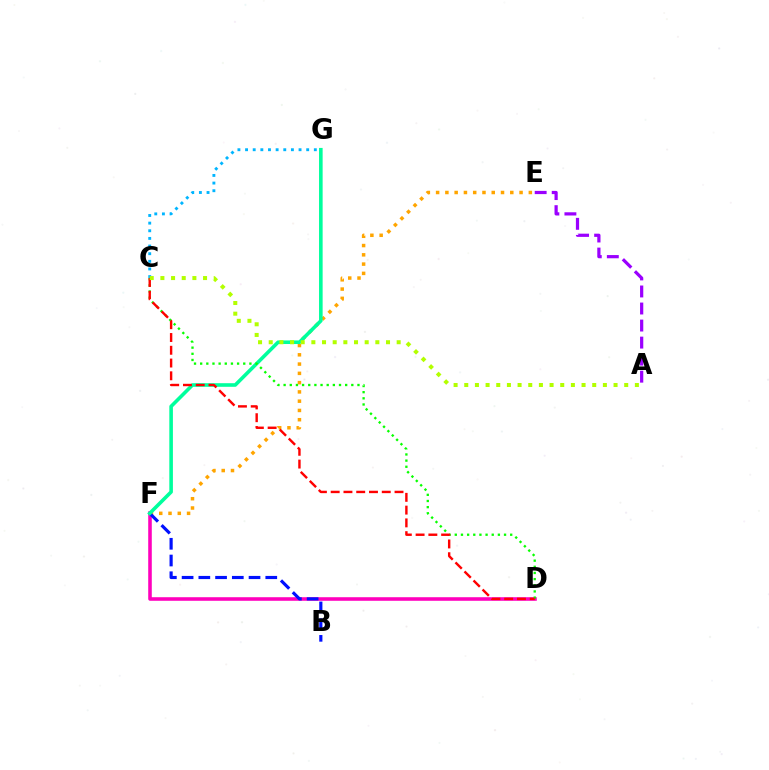{('D', 'F'): [{'color': '#ff00bd', 'line_style': 'solid', 'thickness': 2.57}], ('E', 'F'): [{'color': '#ffa500', 'line_style': 'dotted', 'thickness': 2.52}], ('C', 'G'): [{'color': '#00b5ff', 'line_style': 'dotted', 'thickness': 2.08}], ('B', 'F'): [{'color': '#0010ff', 'line_style': 'dashed', 'thickness': 2.27}], ('F', 'G'): [{'color': '#00ff9d', 'line_style': 'solid', 'thickness': 2.59}], ('C', 'D'): [{'color': '#08ff00', 'line_style': 'dotted', 'thickness': 1.67}, {'color': '#ff0000', 'line_style': 'dashed', 'thickness': 1.73}], ('A', 'E'): [{'color': '#9b00ff', 'line_style': 'dashed', 'thickness': 2.31}], ('A', 'C'): [{'color': '#b3ff00', 'line_style': 'dotted', 'thickness': 2.9}]}